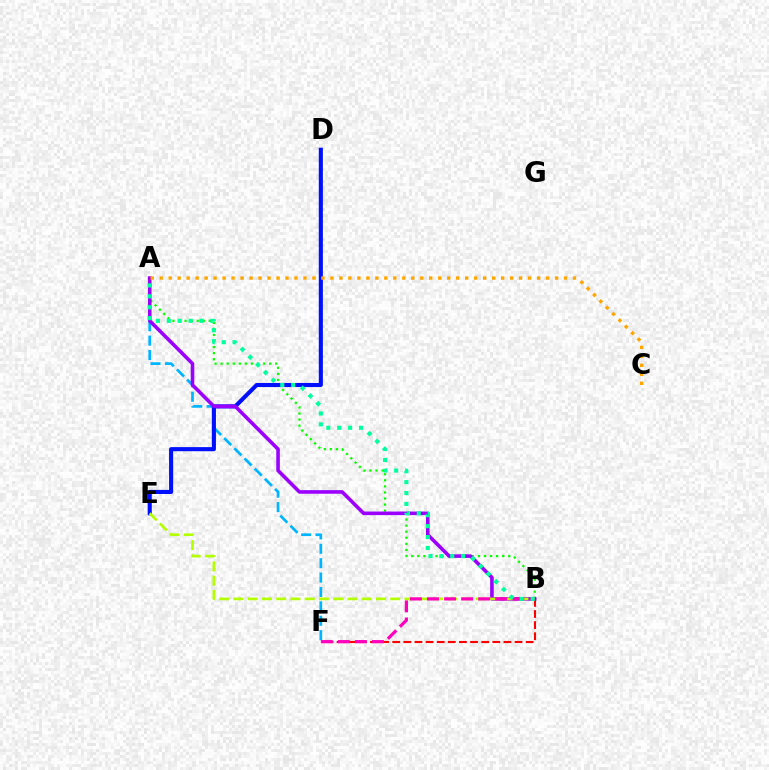{('A', 'B'): [{'color': '#08ff00', 'line_style': 'dotted', 'thickness': 1.65}, {'color': '#9b00ff', 'line_style': 'solid', 'thickness': 2.58}, {'color': '#00ff9d', 'line_style': 'dotted', 'thickness': 2.96}], ('A', 'F'): [{'color': '#00b5ff', 'line_style': 'dashed', 'thickness': 1.96}], ('D', 'E'): [{'color': '#0010ff', 'line_style': 'solid', 'thickness': 2.95}], ('B', 'E'): [{'color': '#b3ff00', 'line_style': 'dashed', 'thickness': 1.94}], ('B', 'F'): [{'color': '#ff0000', 'line_style': 'dashed', 'thickness': 1.51}, {'color': '#ff00bd', 'line_style': 'dashed', 'thickness': 2.32}], ('A', 'C'): [{'color': '#ffa500', 'line_style': 'dotted', 'thickness': 2.44}]}